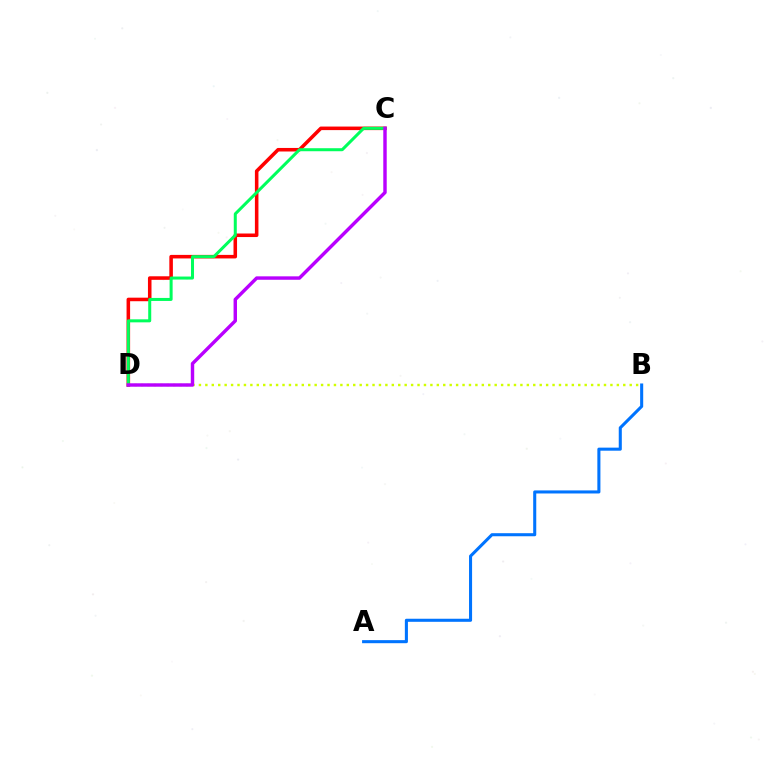{('C', 'D'): [{'color': '#ff0000', 'line_style': 'solid', 'thickness': 2.55}, {'color': '#00ff5c', 'line_style': 'solid', 'thickness': 2.17}, {'color': '#b900ff', 'line_style': 'solid', 'thickness': 2.47}], ('B', 'D'): [{'color': '#d1ff00', 'line_style': 'dotted', 'thickness': 1.75}], ('A', 'B'): [{'color': '#0074ff', 'line_style': 'solid', 'thickness': 2.21}]}